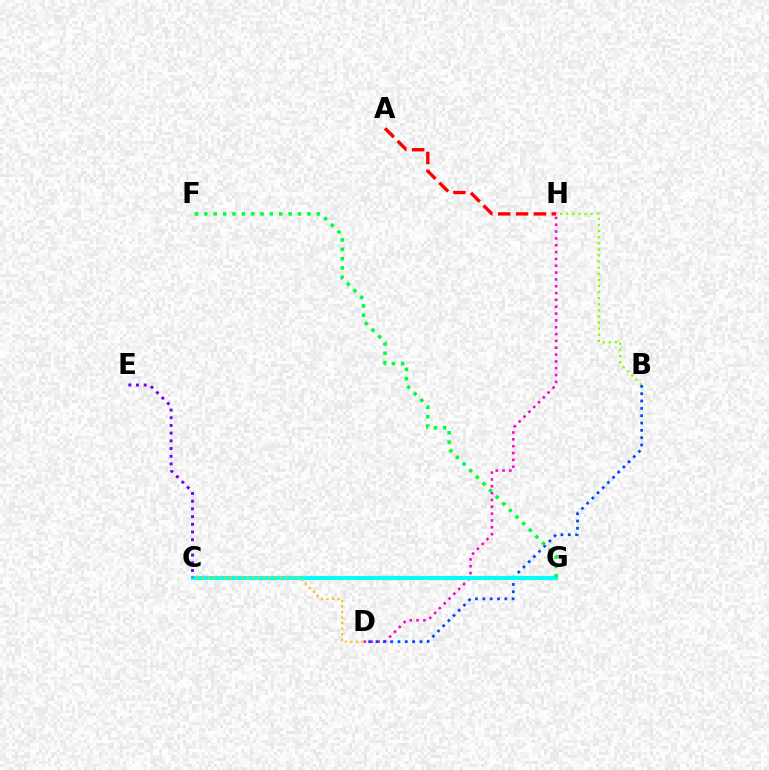{('B', 'H'): [{'color': '#84ff00', 'line_style': 'dotted', 'thickness': 1.66}], ('D', 'H'): [{'color': '#ff00cf', 'line_style': 'dotted', 'thickness': 1.86}], ('A', 'H'): [{'color': '#ff0000', 'line_style': 'dashed', 'thickness': 2.43}], ('B', 'D'): [{'color': '#004bff', 'line_style': 'dotted', 'thickness': 1.99}], ('C', 'G'): [{'color': '#00fff6', 'line_style': 'solid', 'thickness': 2.99}], ('C', 'D'): [{'color': '#ffbd00', 'line_style': 'dotted', 'thickness': 1.51}], ('C', 'E'): [{'color': '#7200ff', 'line_style': 'dotted', 'thickness': 2.09}], ('F', 'G'): [{'color': '#00ff39', 'line_style': 'dotted', 'thickness': 2.54}]}